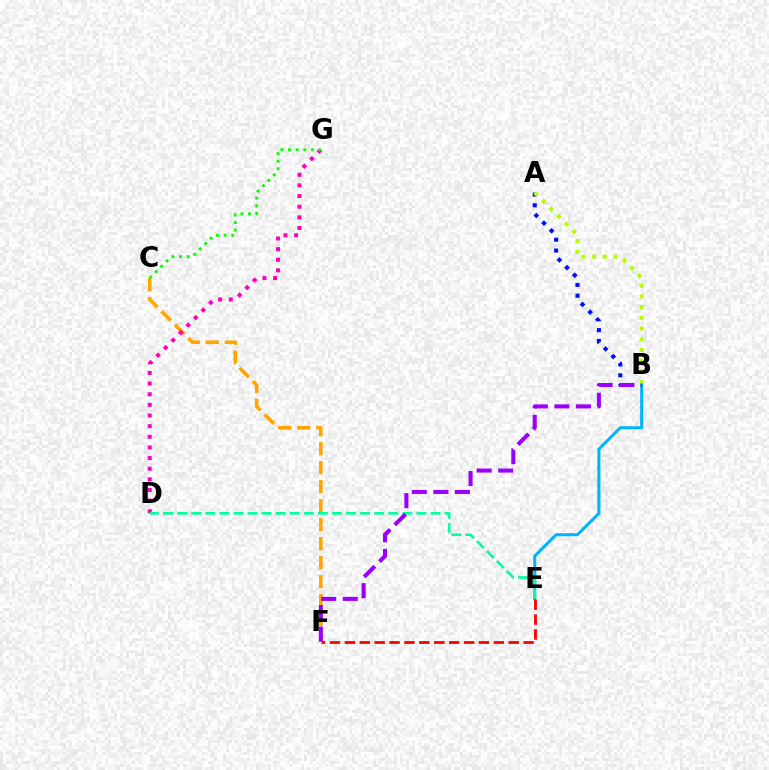{('B', 'E'): [{'color': '#00b5ff', 'line_style': 'solid', 'thickness': 2.2}], ('A', 'B'): [{'color': '#0010ff', 'line_style': 'dotted', 'thickness': 2.94}, {'color': '#b3ff00', 'line_style': 'dotted', 'thickness': 2.91}], ('C', 'F'): [{'color': '#ffa500', 'line_style': 'dashed', 'thickness': 2.58}], ('D', 'G'): [{'color': '#ff00bd', 'line_style': 'dotted', 'thickness': 2.89}], ('D', 'E'): [{'color': '#00ff9d', 'line_style': 'dashed', 'thickness': 1.91}], ('E', 'F'): [{'color': '#ff0000', 'line_style': 'dashed', 'thickness': 2.02}], ('C', 'G'): [{'color': '#08ff00', 'line_style': 'dotted', 'thickness': 2.07}], ('B', 'F'): [{'color': '#9b00ff', 'line_style': 'dashed', 'thickness': 2.93}]}